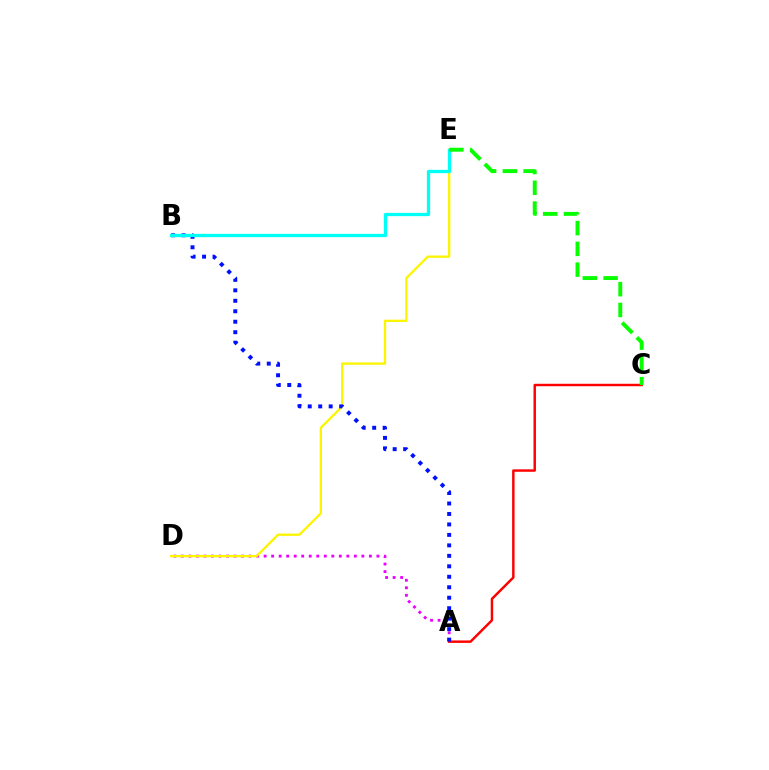{('A', 'D'): [{'color': '#ee00ff', 'line_style': 'dotted', 'thickness': 2.04}], ('A', 'C'): [{'color': '#ff0000', 'line_style': 'solid', 'thickness': 1.76}], ('D', 'E'): [{'color': '#fcf500', 'line_style': 'solid', 'thickness': 1.67}], ('A', 'B'): [{'color': '#0010ff', 'line_style': 'dotted', 'thickness': 2.84}], ('B', 'E'): [{'color': '#00fff6', 'line_style': 'solid', 'thickness': 2.36}], ('C', 'E'): [{'color': '#08ff00', 'line_style': 'dashed', 'thickness': 2.82}]}